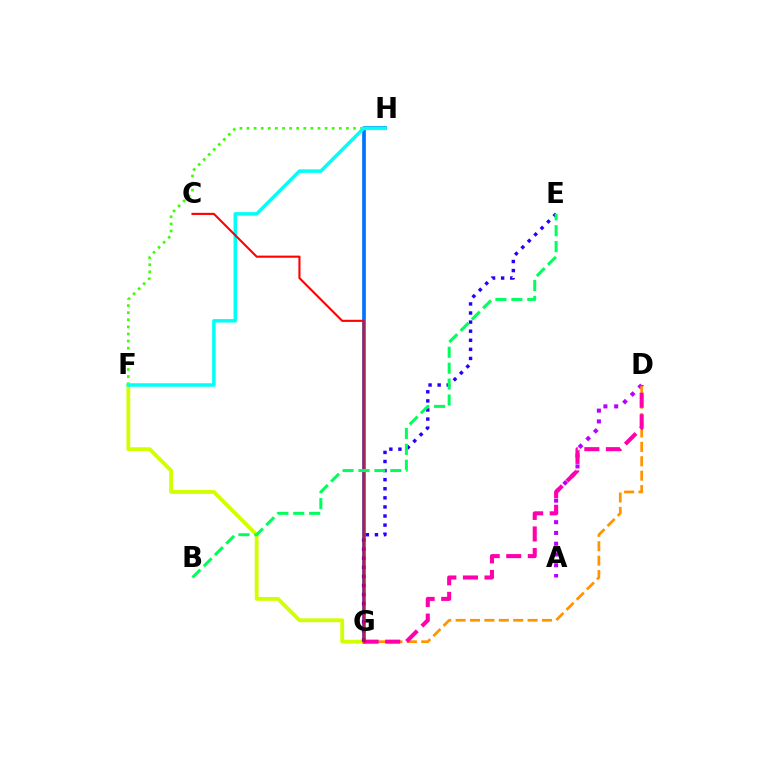{('A', 'D'): [{'color': '#b900ff', 'line_style': 'dotted', 'thickness': 2.93}], ('F', 'H'): [{'color': '#3dff00', 'line_style': 'dotted', 'thickness': 1.93}, {'color': '#00fff6', 'line_style': 'solid', 'thickness': 2.52}], ('G', 'H'): [{'color': '#0074ff', 'line_style': 'solid', 'thickness': 2.64}], ('F', 'G'): [{'color': '#d1ff00', 'line_style': 'solid', 'thickness': 2.75}], ('D', 'G'): [{'color': '#ff9400', 'line_style': 'dashed', 'thickness': 1.96}, {'color': '#ff00ac', 'line_style': 'dashed', 'thickness': 2.93}], ('E', 'G'): [{'color': '#2500ff', 'line_style': 'dotted', 'thickness': 2.47}], ('C', 'G'): [{'color': '#ff0000', 'line_style': 'solid', 'thickness': 1.52}], ('B', 'E'): [{'color': '#00ff5c', 'line_style': 'dashed', 'thickness': 2.16}]}